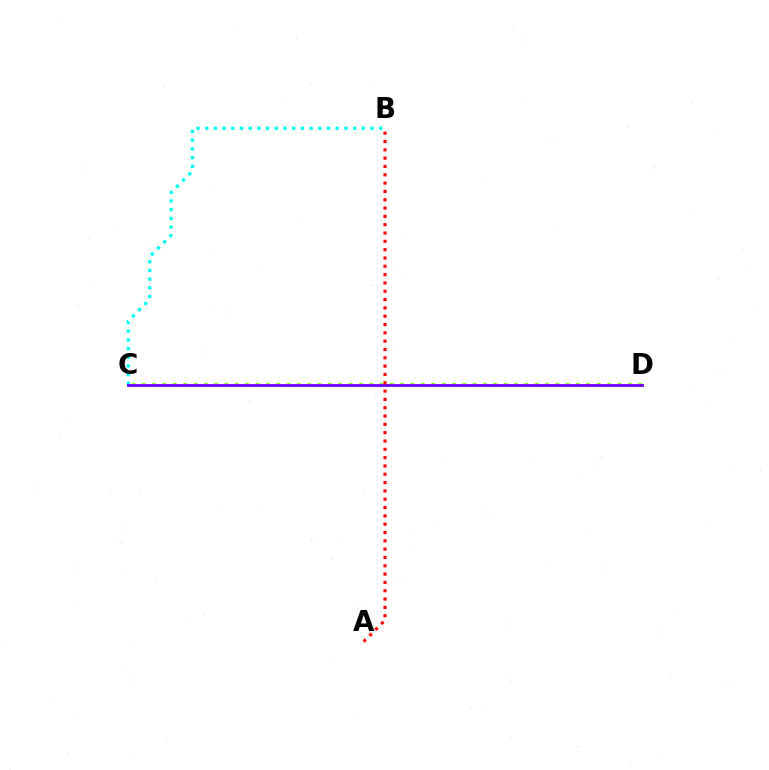{('B', 'C'): [{'color': '#00fff6', 'line_style': 'dotted', 'thickness': 2.36}], ('C', 'D'): [{'color': '#84ff00', 'line_style': 'dotted', 'thickness': 2.81}, {'color': '#7200ff', 'line_style': 'solid', 'thickness': 2.05}], ('A', 'B'): [{'color': '#ff0000', 'line_style': 'dotted', 'thickness': 2.26}]}